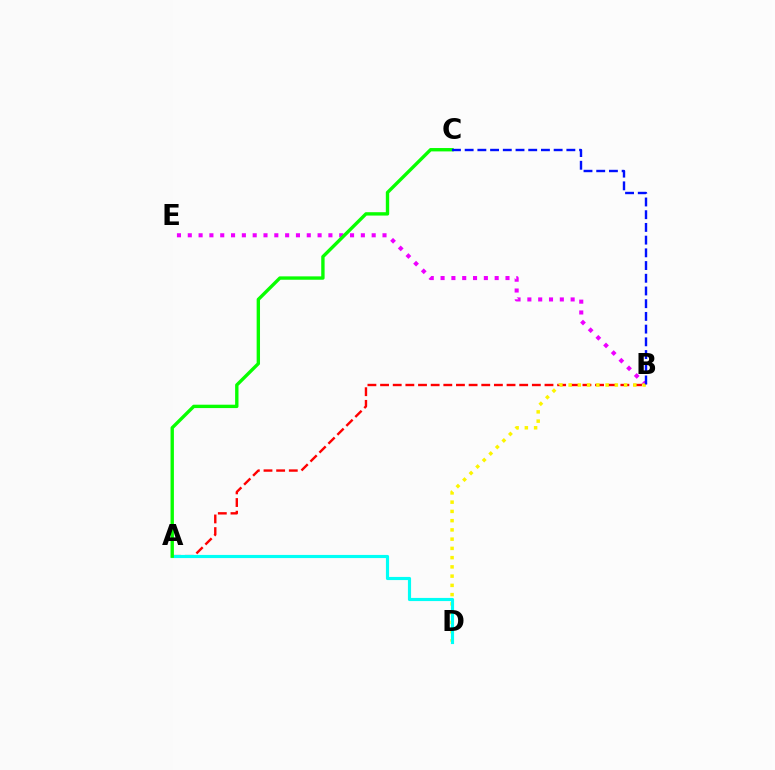{('A', 'B'): [{'color': '#ff0000', 'line_style': 'dashed', 'thickness': 1.72}], ('B', 'E'): [{'color': '#ee00ff', 'line_style': 'dotted', 'thickness': 2.94}], ('B', 'D'): [{'color': '#fcf500', 'line_style': 'dotted', 'thickness': 2.51}], ('A', 'D'): [{'color': '#00fff6', 'line_style': 'solid', 'thickness': 2.27}], ('A', 'C'): [{'color': '#08ff00', 'line_style': 'solid', 'thickness': 2.43}], ('B', 'C'): [{'color': '#0010ff', 'line_style': 'dashed', 'thickness': 1.73}]}